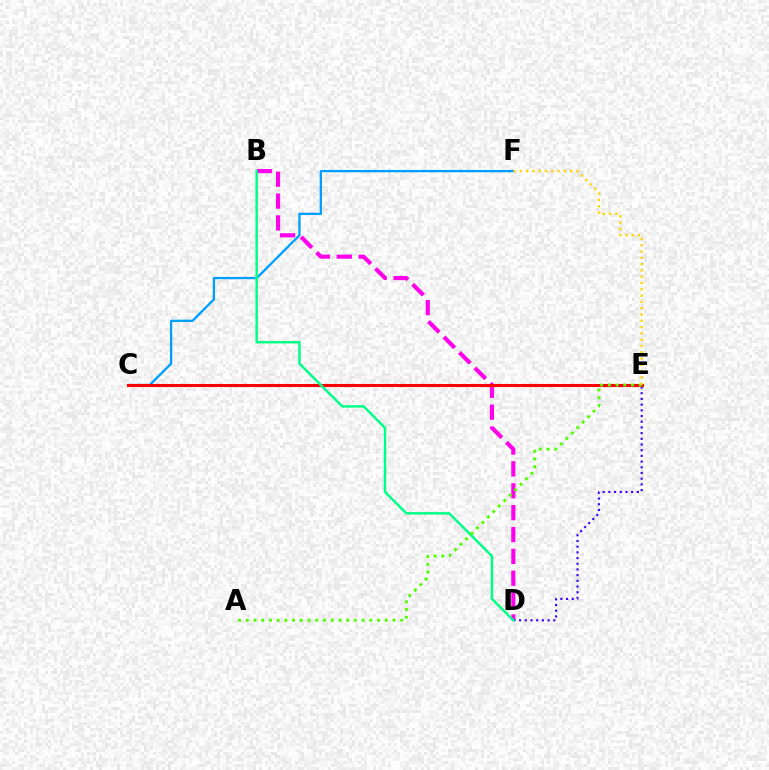{('B', 'D'): [{'color': '#ff00ed', 'line_style': 'dashed', 'thickness': 2.97}, {'color': '#00ff86', 'line_style': 'solid', 'thickness': 1.78}], ('C', 'F'): [{'color': '#009eff', 'line_style': 'solid', 'thickness': 1.67}], ('D', 'E'): [{'color': '#3700ff', 'line_style': 'dotted', 'thickness': 1.55}], ('C', 'E'): [{'color': '#ff0000', 'line_style': 'solid', 'thickness': 2.21}], ('A', 'E'): [{'color': '#4fff00', 'line_style': 'dotted', 'thickness': 2.1}], ('E', 'F'): [{'color': '#ffd500', 'line_style': 'dotted', 'thickness': 1.71}]}